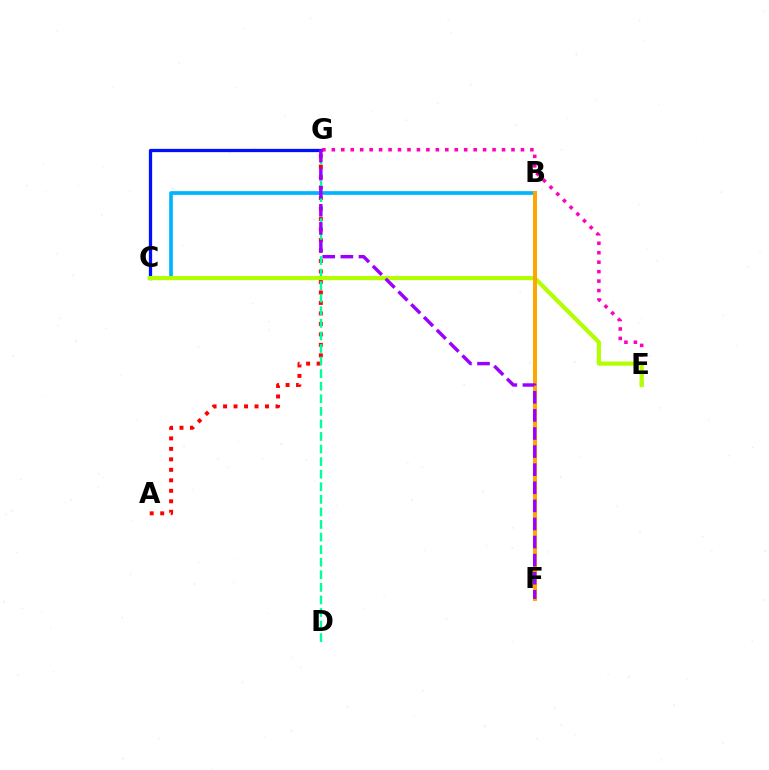{('A', 'G'): [{'color': '#ff0000', 'line_style': 'dotted', 'thickness': 2.85}], ('D', 'G'): [{'color': '#00ff9d', 'line_style': 'dashed', 'thickness': 1.71}], ('C', 'G'): [{'color': '#0010ff', 'line_style': 'solid', 'thickness': 2.35}], ('B', 'C'): [{'color': '#00b5ff', 'line_style': 'solid', 'thickness': 2.66}], ('B', 'F'): [{'color': '#08ff00', 'line_style': 'dashed', 'thickness': 1.63}, {'color': '#ffa500', 'line_style': 'solid', 'thickness': 2.86}], ('E', 'G'): [{'color': '#ff00bd', 'line_style': 'dotted', 'thickness': 2.57}], ('C', 'E'): [{'color': '#b3ff00', 'line_style': 'solid', 'thickness': 2.99}], ('F', 'G'): [{'color': '#9b00ff', 'line_style': 'dashed', 'thickness': 2.46}]}